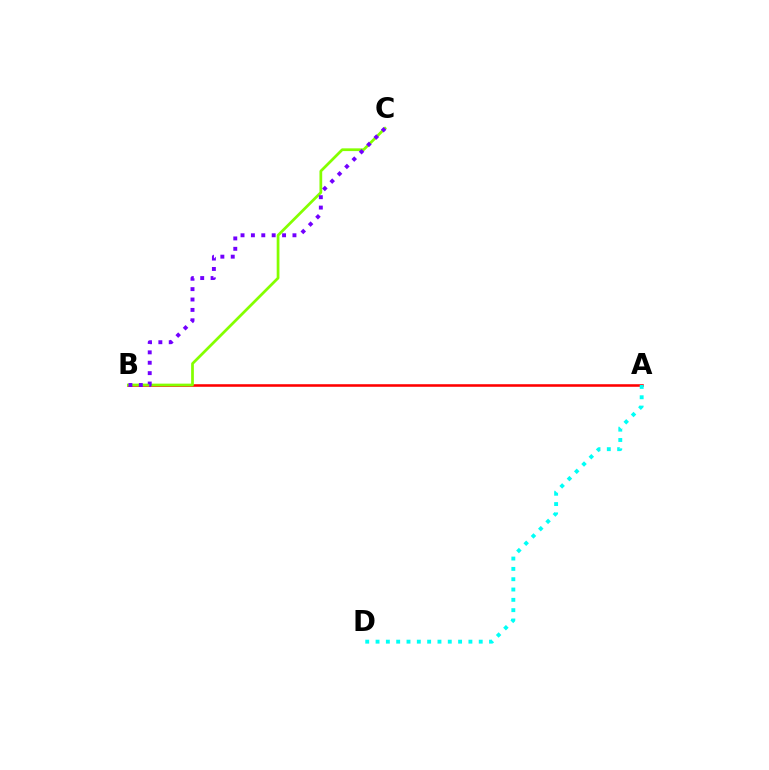{('A', 'B'): [{'color': '#ff0000', 'line_style': 'solid', 'thickness': 1.85}], ('B', 'C'): [{'color': '#84ff00', 'line_style': 'solid', 'thickness': 1.97}, {'color': '#7200ff', 'line_style': 'dotted', 'thickness': 2.82}], ('A', 'D'): [{'color': '#00fff6', 'line_style': 'dotted', 'thickness': 2.8}]}